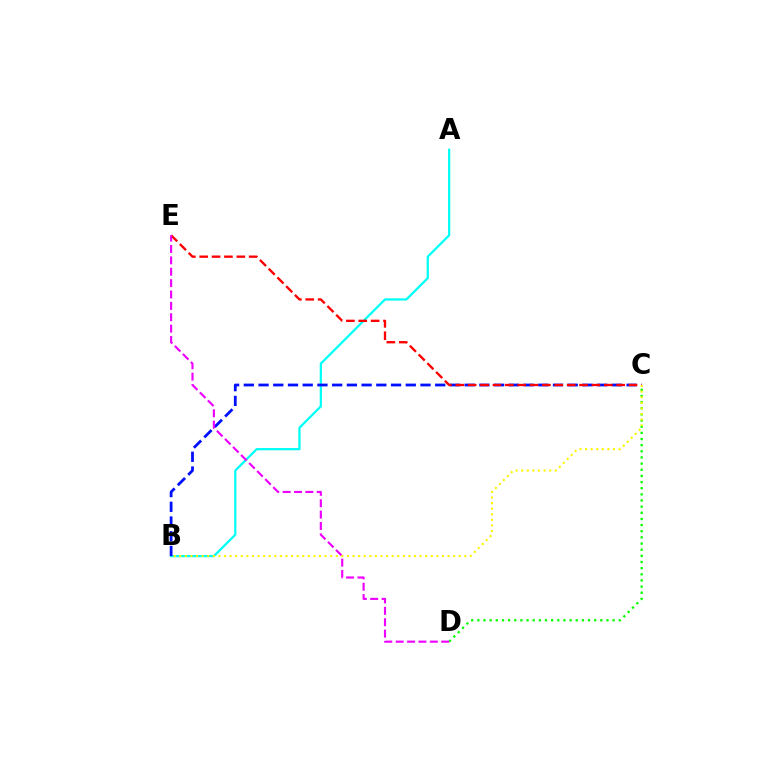{('A', 'B'): [{'color': '#00fff6', 'line_style': 'solid', 'thickness': 1.62}], ('C', 'D'): [{'color': '#08ff00', 'line_style': 'dotted', 'thickness': 1.67}], ('B', 'C'): [{'color': '#0010ff', 'line_style': 'dashed', 'thickness': 2.0}, {'color': '#fcf500', 'line_style': 'dotted', 'thickness': 1.52}], ('C', 'E'): [{'color': '#ff0000', 'line_style': 'dashed', 'thickness': 1.68}], ('D', 'E'): [{'color': '#ee00ff', 'line_style': 'dashed', 'thickness': 1.55}]}